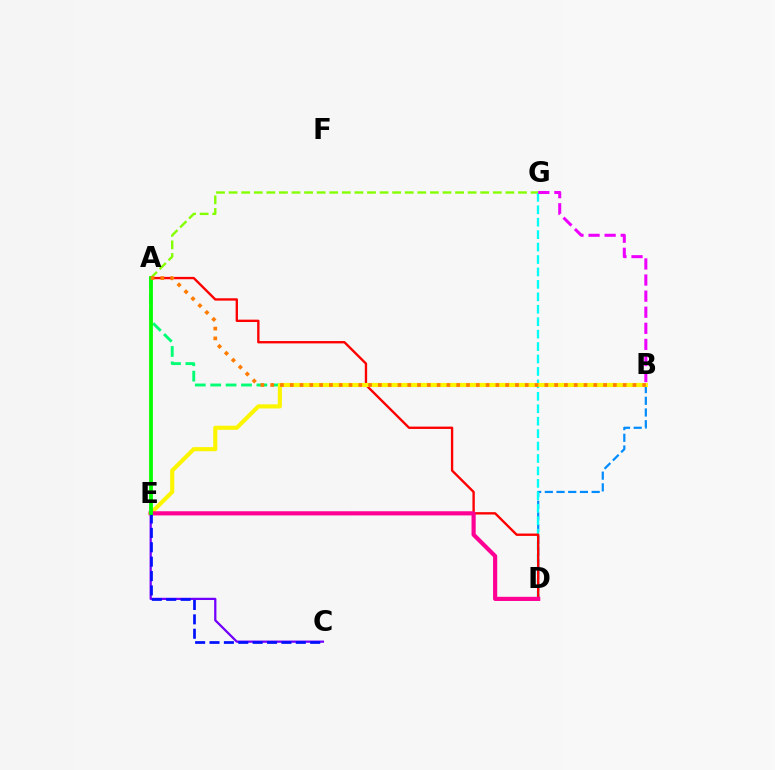{('A', 'B'): [{'color': '#00ff74', 'line_style': 'dashed', 'thickness': 2.09}, {'color': '#ff7c00', 'line_style': 'dotted', 'thickness': 2.66}], ('A', 'G'): [{'color': '#84ff00', 'line_style': 'dashed', 'thickness': 1.71}], ('C', 'E'): [{'color': '#7200ff', 'line_style': 'solid', 'thickness': 1.62}, {'color': '#0010ff', 'line_style': 'dashed', 'thickness': 1.95}], ('B', 'D'): [{'color': '#008cff', 'line_style': 'dashed', 'thickness': 1.59}], ('D', 'G'): [{'color': '#00fff6', 'line_style': 'dashed', 'thickness': 1.69}], ('A', 'D'): [{'color': '#ff0000', 'line_style': 'solid', 'thickness': 1.7}], ('B', 'E'): [{'color': '#fcf500', 'line_style': 'solid', 'thickness': 2.96}], ('D', 'E'): [{'color': '#ff0094', 'line_style': 'solid', 'thickness': 3.0}], ('B', 'G'): [{'color': '#ee00ff', 'line_style': 'dashed', 'thickness': 2.19}], ('A', 'E'): [{'color': '#08ff00', 'line_style': 'solid', 'thickness': 2.75}]}